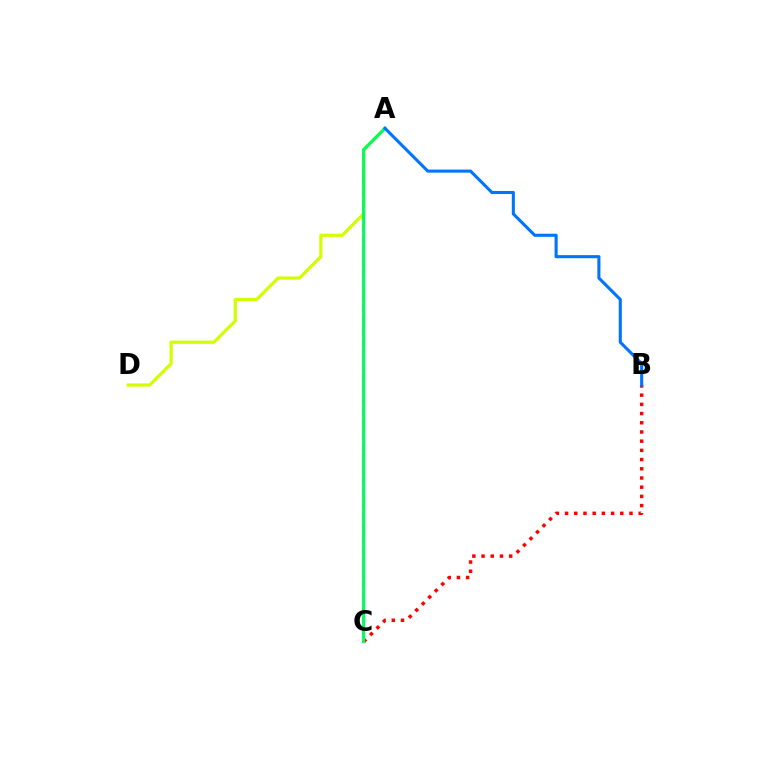{('B', 'C'): [{'color': '#ff0000', 'line_style': 'dotted', 'thickness': 2.5}], ('A', 'D'): [{'color': '#d1ff00', 'line_style': 'solid', 'thickness': 2.31}], ('A', 'C'): [{'color': '#b900ff', 'line_style': 'dashed', 'thickness': 1.57}, {'color': '#00ff5c', 'line_style': 'solid', 'thickness': 2.19}], ('A', 'B'): [{'color': '#0074ff', 'line_style': 'solid', 'thickness': 2.21}]}